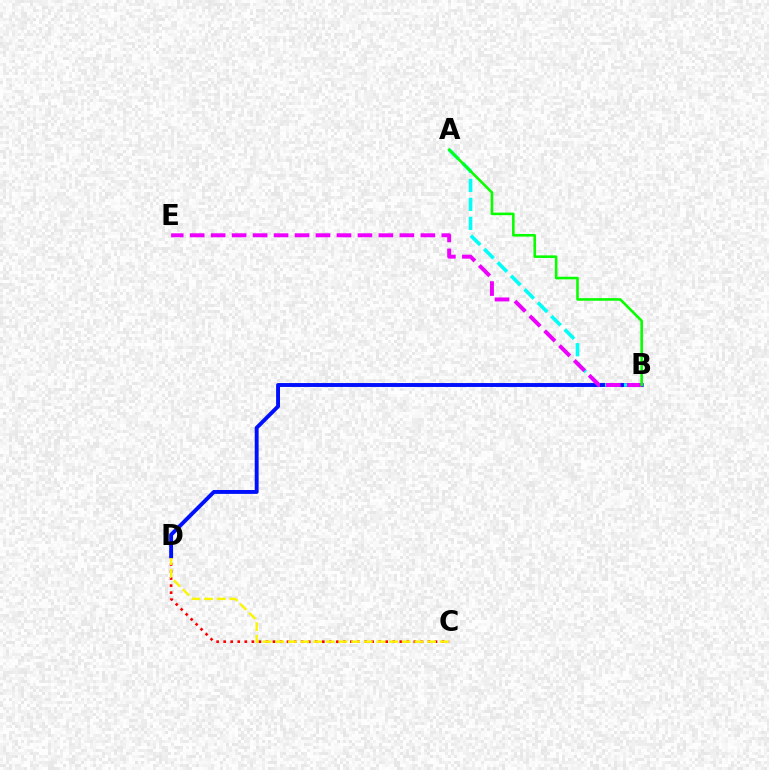{('C', 'D'): [{'color': '#ff0000', 'line_style': 'dotted', 'thickness': 1.91}, {'color': '#fcf500', 'line_style': 'dashed', 'thickness': 1.72}], ('B', 'D'): [{'color': '#0010ff', 'line_style': 'solid', 'thickness': 2.81}], ('A', 'B'): [{'color': '#00fff6', 'line_style': 'dashed', 'thickness': 2.58}, {'color': '#08ff00', 'line_style': 'solid', 'thickness': 1.86}], ('B', 'E'): [{'color': '#ee00ff', 'line_style': 'dashed', 'thickness': 2.85}]}